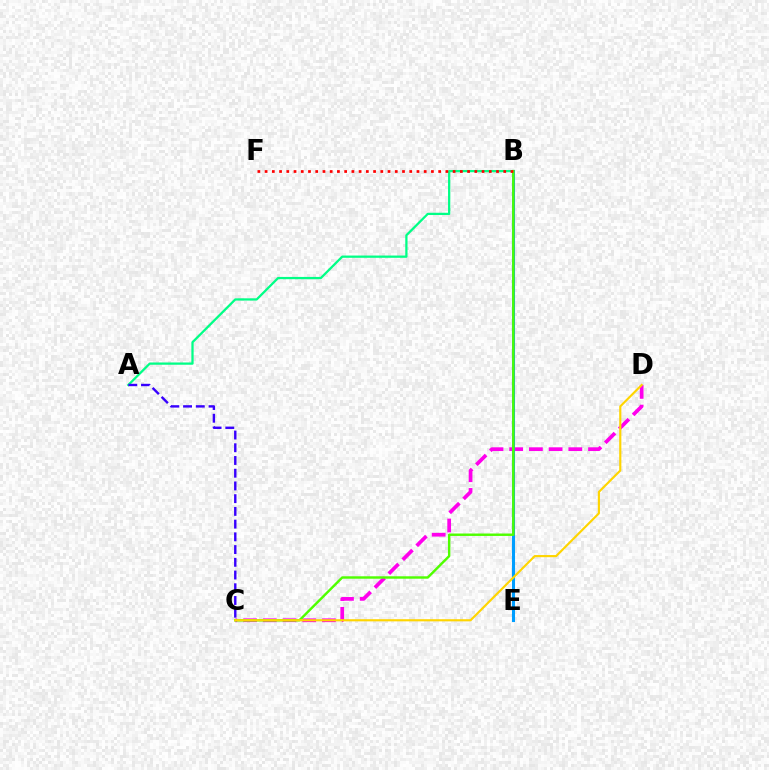{('C', 'D'): [{'color': '#ff00ed', 'line_style': 'dashed', 'thickness': 2.68}, {'color': '#ffd500', 'line_style': 'solid', 'thickness': 1.55}], ('A', 'B'): [{'color': '#00ff86', 'line_style': 'solid', 'thickness': 1.63}], ('B', 'E'): [{'color': '#009eff', 'line_style': 'solid', 'thickness': 2.21}], ('B', 'C'): [{'color': '#4fff00', 'line_style': 'solid', 'thickness': 1.75}], ('B', 'F'): [{'color': '#ff0000', 'line_style': 'dotted', 'thickness': 1.96}], ('A', 'C'): [{'color': '#3700ff', 'line_style': 'dashed', 'thickness': 1.73}]}